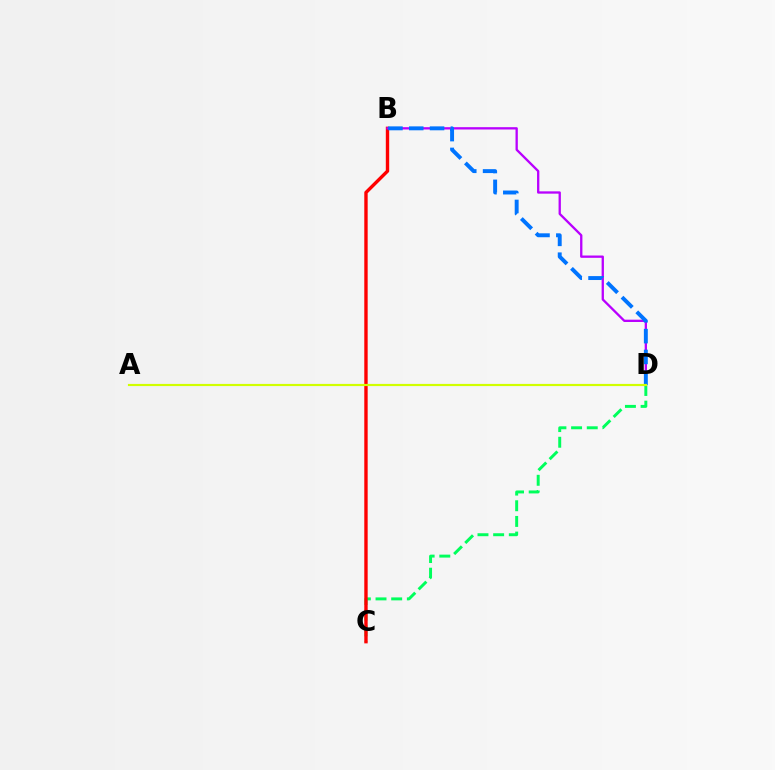{('C', 'D'): [{'color': '#00ff5c', 'line_style': 'dashed', 'thickness': 2.13}], ('B', 'C'): [{'color': '#ff0000', 'line_style': 'solid', 'thickness': 2.44}], ('B', 'D'): [{'color': '#b900ff', 'line_style': 'solid', 'thickness': 1.66}, {'color': '#0074ff', 'line_style': 'dashed', 'thickness': 2.83}], ('A', 'D'): [{'color': '#d1ff00', 'line_style': 'solid', 'thickness': 1.56}]}